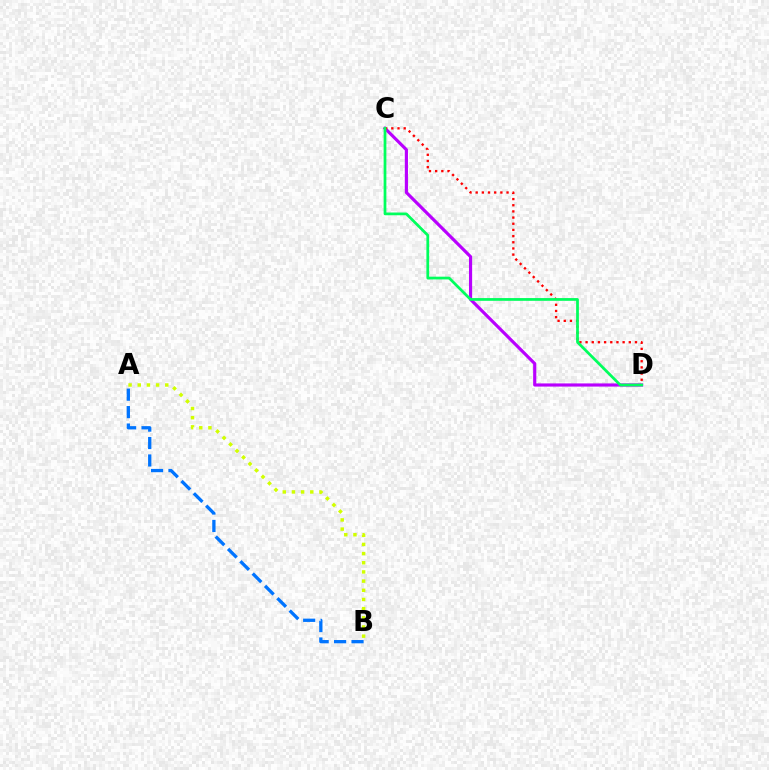{('C', 'D'): [{'color': '#b900ff', 'line_style': 'solid', 'thickness': 2.27}, {'color': '#ff0000', 'line_style': 'dotted', 'thickness': 1.68}, {'color': '#00ff5c', 'line_style': 'solid', 'thickness': 1.97}], ('A', 'B'): [{'color': '#0074ff', 'line_style': 'dashed', 'thickness': 2.37}, {'color': '#d1ff00', 'line_style': 'dotted', 'thickness': 2.49}]}